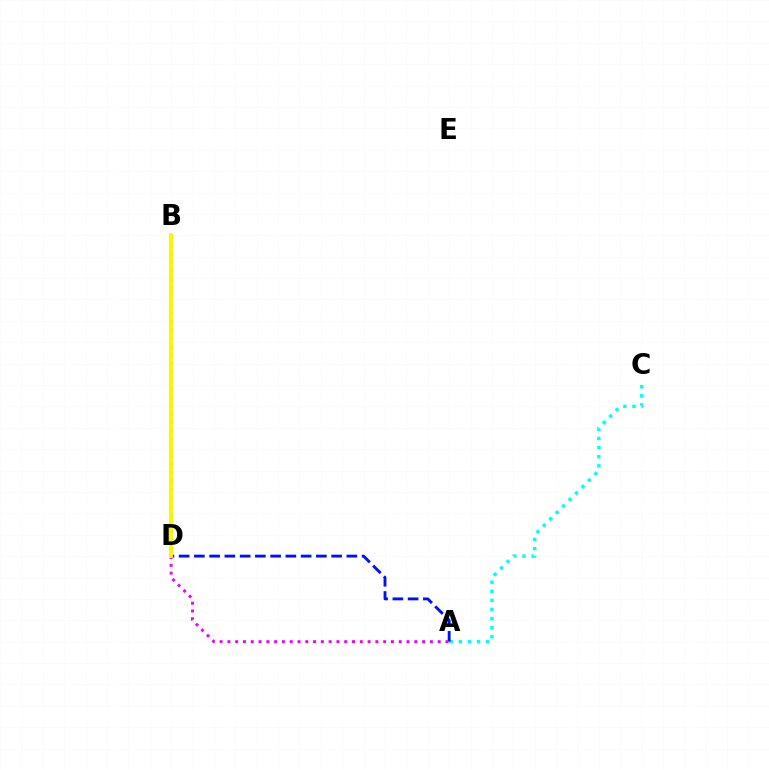{('B', 'D'): [{'color': '#08ff00', 'line_style': 'dotted', 'thickness': 2.29}, {'color': '#ff0000', 'line_style': 'dotted', 'thickness': 1.72}, {'color': '#fcf500', 'line_style': 'solid', 'thickness': 2.79}], ('A', 'C'): [{'color': '#00fff6', 'line_style': 'dotted', 'thickness': 2.48}], ('A', 'D'): [{'color': '#0010ff', 'line_style': 'dashed', 'thickness': 2.07}, {'color': '#ee00ff', 'line_style': 'dotted', 'thickness': 2.12}]}